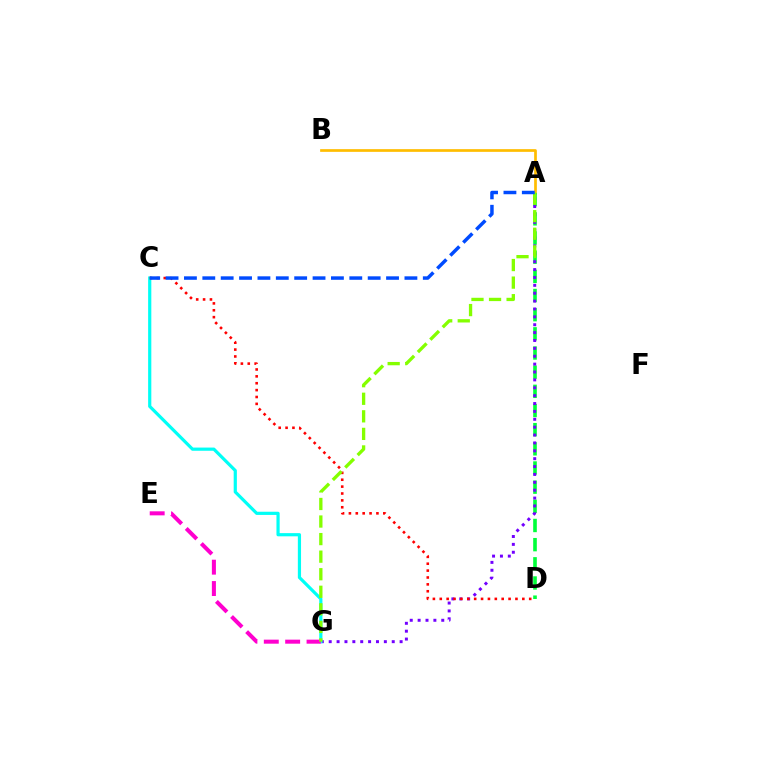{('A', 'B'): [{'color': '#ffbd00', 'line_style': 'solid', 'thickness': 1.95}], ('A', 'D'): [{'color': '#00ff39', 'line_style': 'dashed', 'thickness': 2.6}], ('A', 'G'): [{'color': '#7200ff', 'line_style': 'dotted', 'thickness': 2.14}, {'color': '#84ff00', 'line_style': 'dashed', 'thickness': 2.39}], ('C', 'G'): [{'color': '#00fff6', 'line_style': 'solid', 'thickness': 2.3}], ('C', 'D'): [{'color': '#ff0000', 'line_style': 'dotted', 'thickness': 1.87}], ('E', 'G'): [{'color': '#ff00cf', 'line_style': 'dashed', 'thickness': 2.9}], ('A', 'C'): [{'color': '#004bff', 'line_style': 'dashed', 'thickness': 2.5}]}